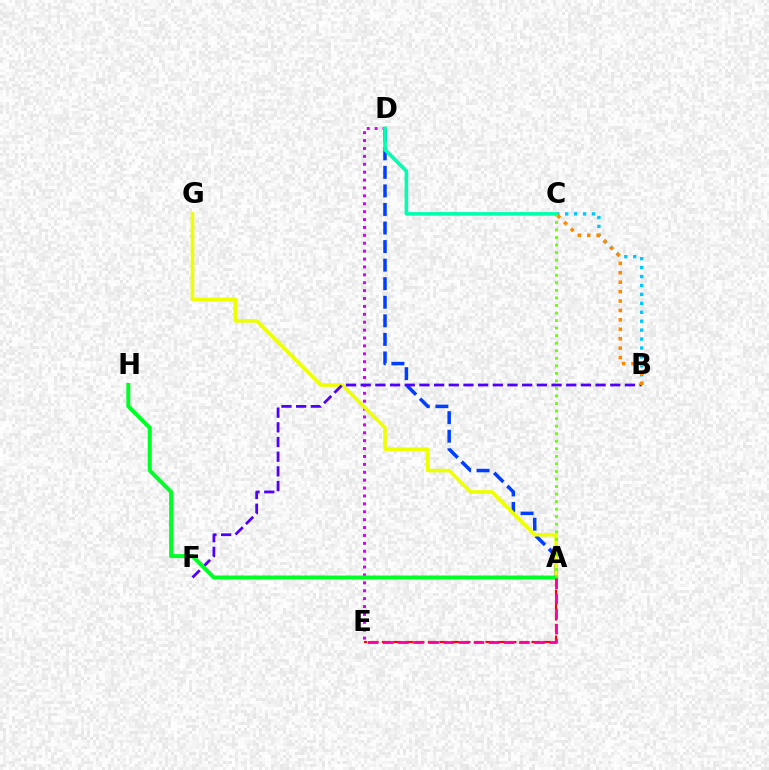{('D', 'E'): [{'color': '#d600ff', 'line_style': 'dotted', 'thickness': 2.15}], ('A', 'D'): [{'color': '#003fff', 'line_style': 'dashed', 'thickness': 2.52}], ('B', 'C'): [{'color': '#00c7ff', 'line_style': 'dotted', 'thickness': 2.43}, {'color': '#ff8800', 'line_style': 'dotted', 'thickness': 2.56}], ('A', 'G'): [{'color': '#eeff00', 'line_style': 'solid', 'thickness': 2.57}], ('C', 'D'): [{'color': '#00ffaf', 'line_style': 'solid', 'thickness': 2.6}], ('B', 'F'): [{'color': '#4f00ff', 'line_style': 'dashed', 'thickness': 1.99}], ('A', 'E'): [{'color': '#ff0000', 'line_style': 'dashed', 'thickness': 1.56}, {'color': '#ff00a0', 'line_style': 'dashed', 'thickness': 2.06}], ('A', 'H'): [{'color': '#00ff27', 'line_style': 'solid', 'thickness': 2.86}], ('A', 'C'): [{'color': '#66ff00', 'line_style': 'dotted', 'thickness': 2.05}]}